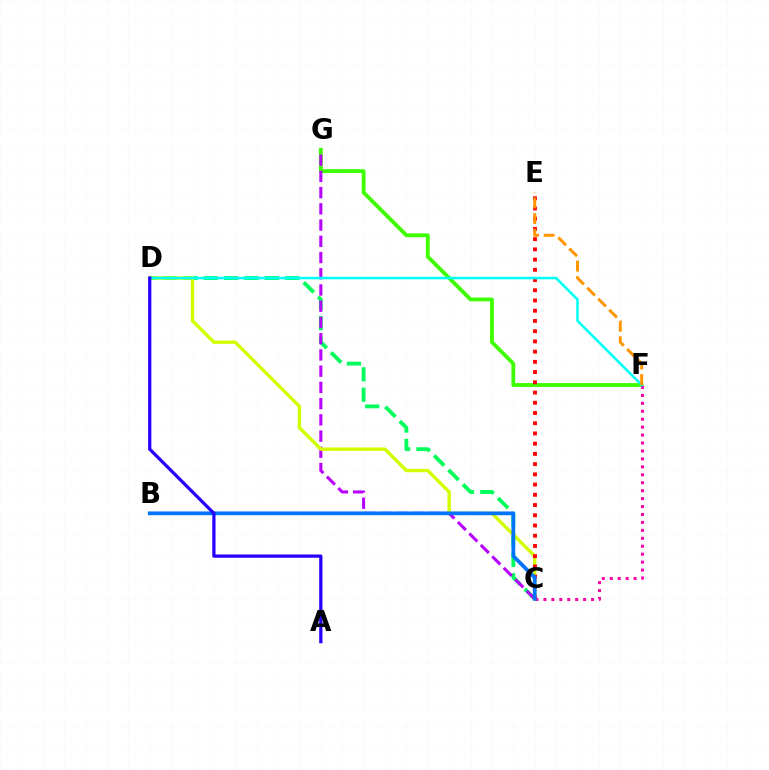{('F', 'G'): [{'color': '#3dff00', 'line_style': 'solid', 'thickness': 2.75}], ('C', 'D'): [{'color': '#00ff5c', 'line_style': 'dashed', 'thickness': 2.77}, {'color': '#d1ff00', 'line_style': 'solid', 'thickness': 2.43}], ('C', 'G'): [{'color': '#b900ff', 'line_style': 'dashed', 'thickness': 2.21}], ('C', 'F'): [{'color': '#ff00ac', 'line_style': 'dotted', 'thickness': 2.16}], ('C', 'E'): [{'color': '#ff0000', 'line_style': 'dotted', 'thickness': 2.78}], ('D', 'F'): [{'color': '#00fff6', 'line_style': 'solid', 'thickness': 1.83}], ('B', 'C'): [{'color': '#0074ff', 'line_style': 'solid', 'thickness': 2.7}], ('A', 'D'): [{'color': '#2500ff', 'line_style': 'solid', 'thickness': 2.34}], ('E', 'F'): [{'color': '#ff9400', 'line_style': 'dashed', 'thickness': 2.11}]}